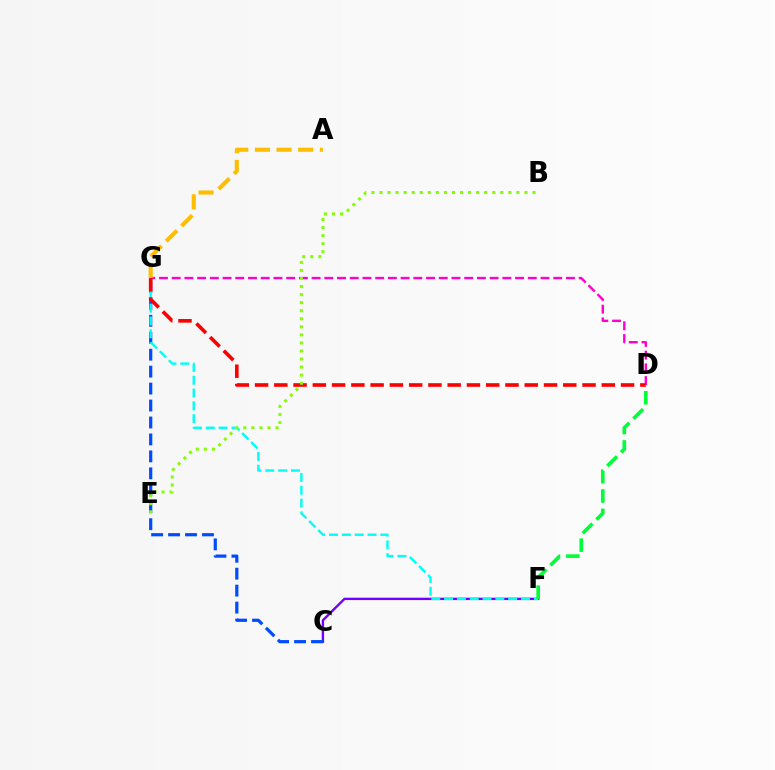{('C', 'F'): [{'color': '#7200ff', 'line_style': 'solid', 'thickness': 1.71}], ('C', 'G'): [{'color': '#004bff', 'line_style': 'dashed', 'thickness': 2.3}], ('D', 'G'): [{'color': '#ff00cf', 'line_style': 'dashed', 'thickness': 1.73}, {'color': '#ff0000', 'line_style': 'dashed', 'thickness': 2.62}], ('F', 'G'): [{'color': '#00fff6', 'line_style': 'dashed', 'thickness': 1.74}], ('A', 'G'): [{'color': '#ffbd00', 'line_style': 'dashed', 'thickness': 2.94}], ('D', 'F'): [{'color': '#00ff39', 'line_style': 'dashed', 'thickness': 2.63}], ('B', 'E'): [{'color': '#84ff00', 'line_style': 'dotted', 'thickness': 2.19}]}